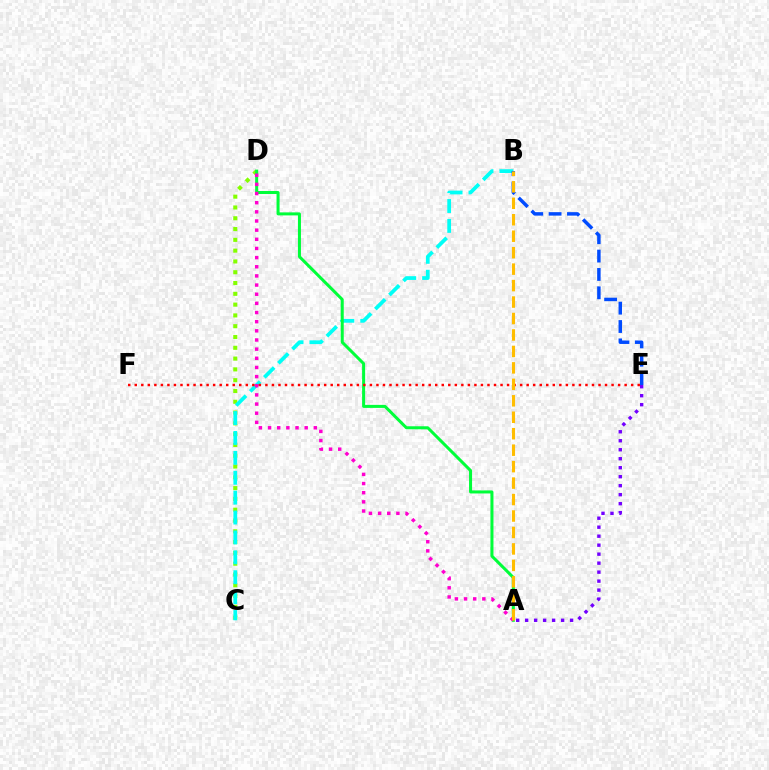{('C', 'D'): [{'color': '#84ff00', 'line_style': 'dotted', 'thickness': 2.93}], ('B', 'C'): [{'color': '#00fff6', 'line_style': 'dashed', 'thickness': 2.7}], ('A', 'D'): [{'color': '#00ff39', 'line_style': 'solid', 'thickness': 2.18}, {'color': '#ff00cf', 'line_style': 'dotted', 'thickness': 2.49}], ('B', 'E'): [{'color': '#004bff', 'line_style': 'dashed', 'thickness': 2.49}], ('A', 'E'): [{'color': '#7200ff', 'line_style': 'dotted', 'thickness': 2.44}], ('E', 'F'): [{'color': '#ff0000', 'line_style': 'dotted', 'thickness': 1.77}], ('A', 'B'): [{'color': '#ffbd00', 'line_style': 'dashed', 'thickness': 2.24}]}